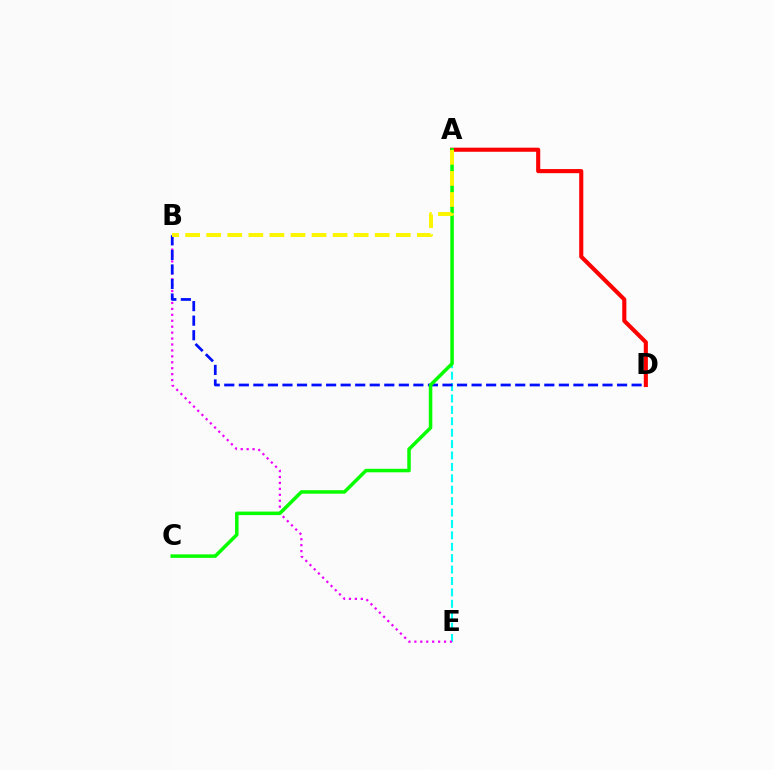{('A', 'D'): [{'color': '#ff0000', 'line_style': 'solid', 'thickness': 2.95}], ('A', 'E'): [{'color': '#00fff6', 'line_style': 'dashed', 'thickness': 1.55}], ('B', 'E'): [{'color': '#ee00ff', 'line_style': 'dotted', 'thickness': 1.61}], ('B', 'D'): [{'color': '#0010ff', 'line_style': 'dashed', 'thickness': 1.98}], ('A', 'C'): [{'color': '#08ff00', 'line_style': 'solid', 'thickness': 2.53}], ('A', 'B'): [{'color': '#fcf500', 'line_style': 'dashed', 'thickness': 2.86}]}